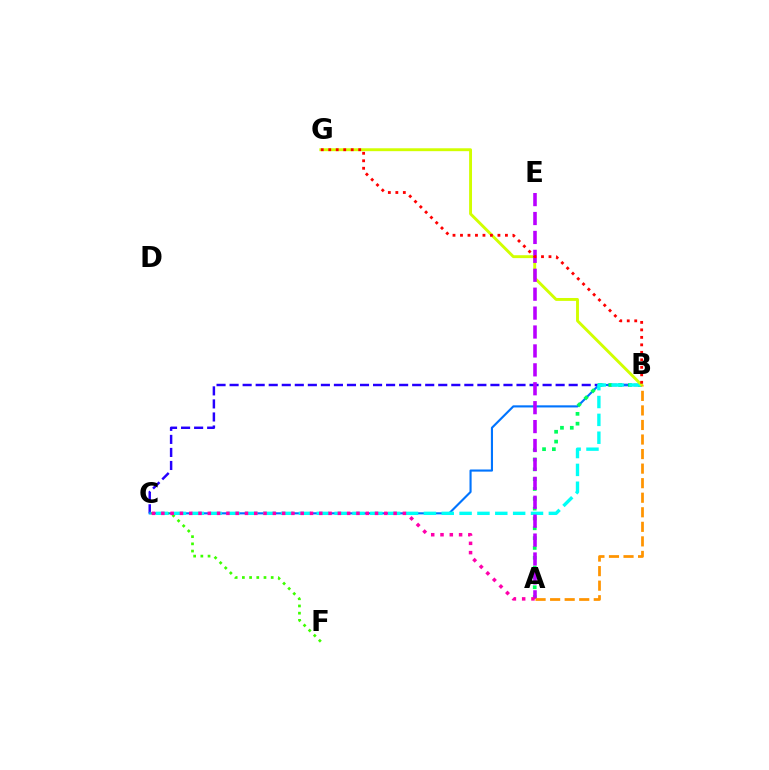{('B', 'C'): [{'color': '#2500ff', 'line_style': 'dashed', 'thickness': 1.77}, {'color': '#0074ff', 'line_style': 'solid', 'thickness': 1.53}, {'color': '#00fff6', 'line_style': 'dashed', 'thickness': 2.43}], ('C', 'F'): [{'color': '#3dff00', 'line_style': 'dotted', 'thickness': 1.96}], ('A', 'B'): [{'color': '#00ff5c', 'line_style': 'dotted', 'thickness': 2.67}, {'color': '#ff9400', 'line_style': 'dashed', 'thickness': 1.98}], ('B', 'G'): [{'color': '#d1ff00', 'line_style': 'solid', 'thickness': 2.09}, {'color': '#ff0000', 'line_style': 'dotted', 'thickness': 2.03}], ('A', 'E'): [{'color': '#b900ff', 'line_style': 'dashed', 'thickness': 2.57}], ('A', 'C'): [{'color': '#ff00ac', 'line_style': 'dotted', 'thickness': 2.52}]}